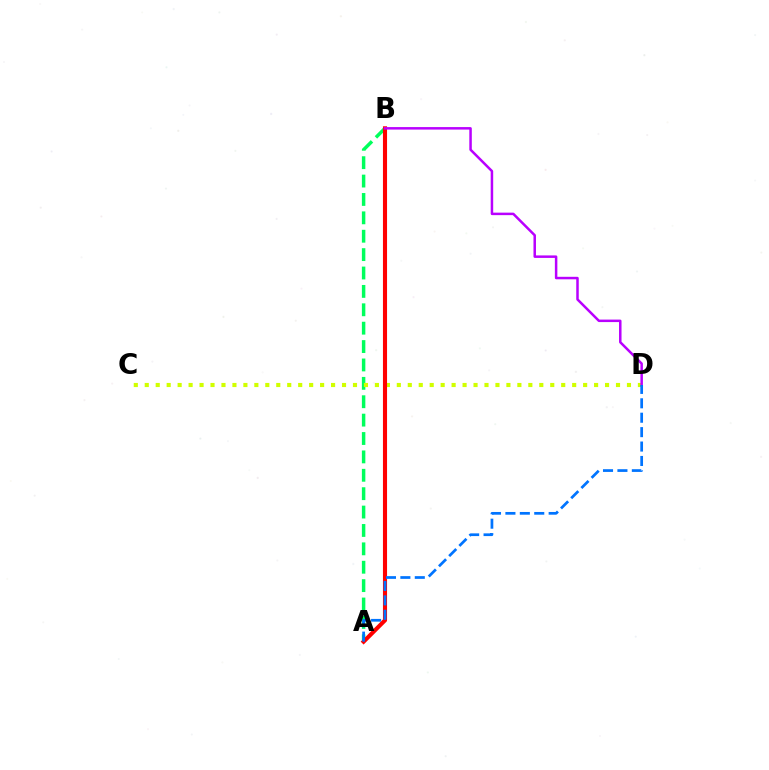{('A', 'B'): [{'color': '#00ff5c', 'line_style': 'dashed', 'thickness': 2.5}, {'color': '#ff0000', 'line_style': 'solid', 'thickness': 2.95}], ('C', 'D'): [{'color': '#d1ff00', 'line_style': 'dotted', 'thickness': 2.98}], ('B', 'D'): [{'color': '#b900ff', 'line_style': 'solid', 'thickness': 1.8}], ('A', 'D'): [{'color': '#0074ff', 'line_style': 'dashed', 'thickness': 1.96}]}